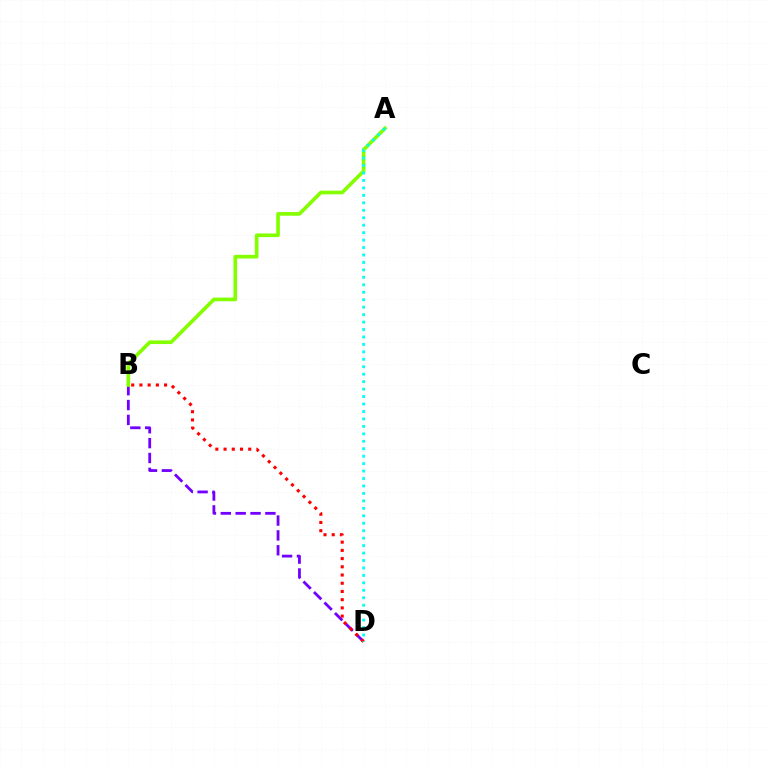{('B', 'D'): [{'color': '#7200ff', 'line_style': 'dashed', 'thickness': 2.02}, {'color': '#ff0000', 'line_style': 'dotted', 'thickness': 2.23}], ('A', 'B'): [{'color': '#84ff00', 'line_style': 'solid', 'thickness': 2.63}], ('A', 'D'): [{'color': '#00fff6', 'line_style': 'dotted', 'thickness': 2.02}]}